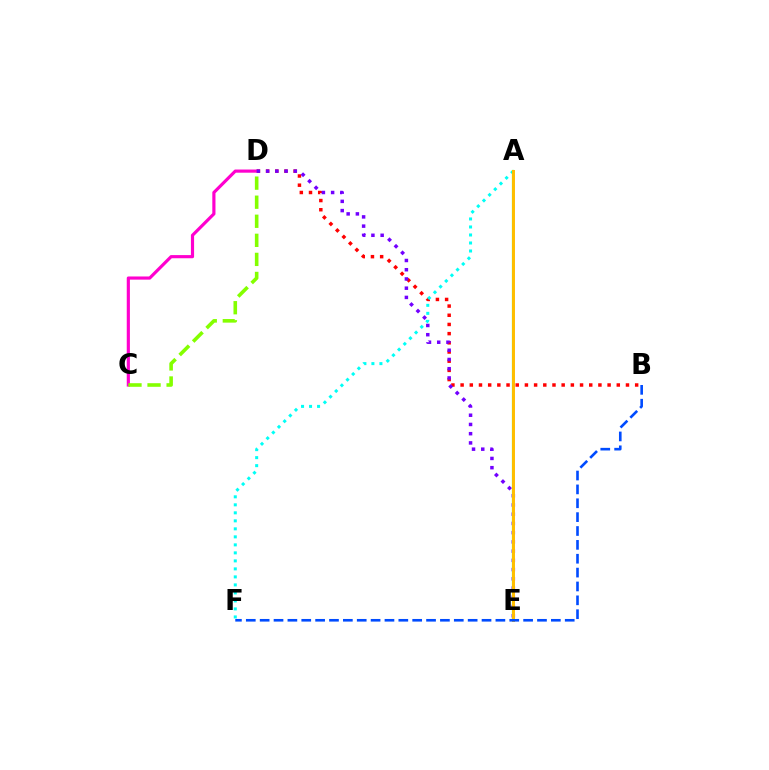{('B', 'D'): [{'color': '#ff0000', 'line_style': 'dotted', 'thickness': 2.5}], ('C', 'D'): [{'color': '#ff00cf', 'line_style': 'solid', 'thickness': 2.28}, {'color': '#84ff00', 'line_style': 'dashed', 'thickness': 2.59}], ('D', 'E'): [{'color': '#7200ff', 'line_style': 'dotted', 'thickness': 2.51}], ('A', 'F'): [{'color': '#00fff6', 'line_style': 'dotted', 'thickness': 2.18}], ('A', 'E'): [{'color': '#00ff39', 'line_style': 'solid', 'thickness': 1.56}, {'color': '#ffbd00', 'line_style': 'solid', 'thickness': 2.14}], ('B', 'F'): [{'color': '#004bff', 'line_style': 'dashed', 'thickness': 1.88}]}